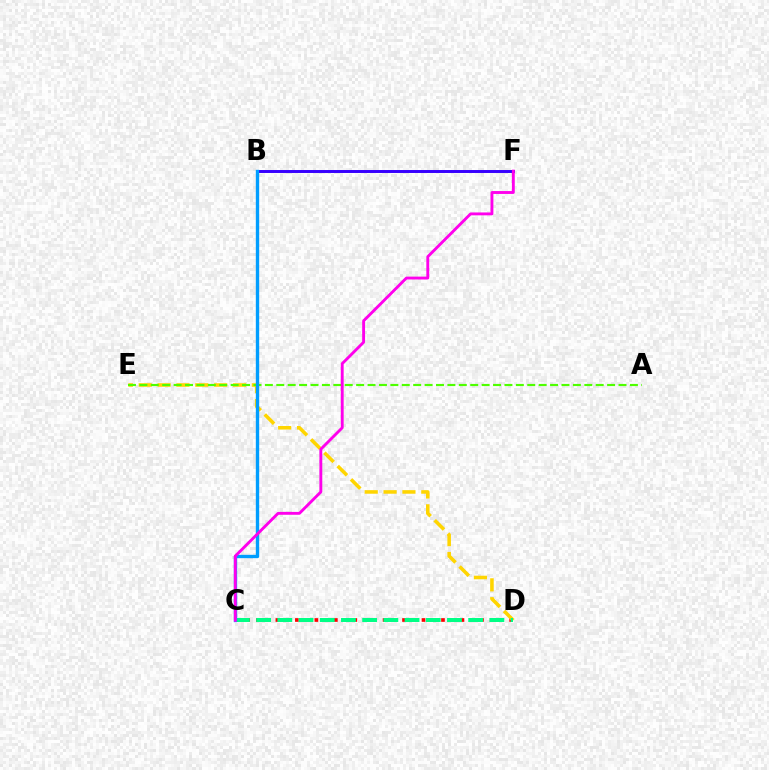{('C', 'D'): [{'color': '#ff0000', 'line_style': 'dotted', 'thickness': 2.65}, {'color': '#00ff86', 'line_style': 'dashed', 'thickness': 2.88}], ('D', 'E'): [{'color': '#ffd500', 'line_style': 'dashed', 'thickness': 2.56}], ('B', 'F'): [{'color': '#3700ff', 'line_style': 'solid', 'thickness': 2.12}], ('A', 'E'): [{'color': '#4fff00', 'line_style': 'dashed', 'thickness': 1.55}], ('B', 'C'): [{'color': '#009eff', 'line_style': 'solid', 'thickness': 2.42}], ('C', 'F'): [{'color': '#ff00ed', 'line_style': 'solid', 'thickness': 2.07}]}